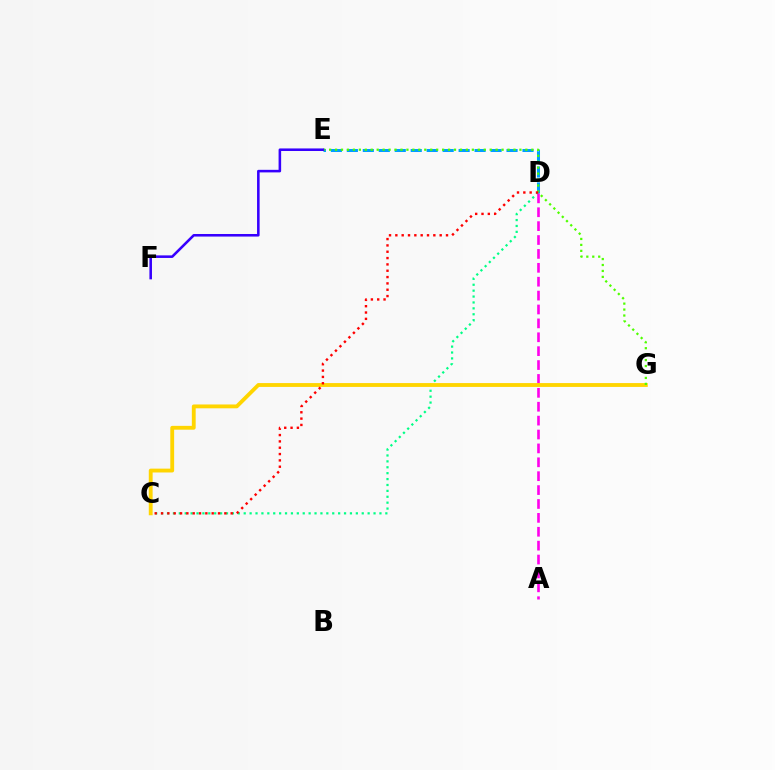{('D', 'E'): [{'color': '#009eff', 'line_style': 'dashed', 'thickness': 2.17}], ('C', 'D'): [{'color': '#00ff86', 'line_style': 'dotted', 'thickness': 1.6}, {'color': '#ff0000', 'line_style': 'dotted', 'thickness': 1.72}], ('A', 'D'): [{'color': '#ff00ed', 'line_style': 'dashed', 'thickness': 1.89}], ('C', 'G'): [{'color': '#ffd500', 'line_style': 'solid', 'thickness': 2.77}], ('E', 'G'): [{'color': '#4fff00', 'line_style': 'dotted', 'thickness': 1.62}], ('E', 'F'): [{'color': '#3700ff', 'line_style': 'solid', 'thickness': 1.85}]}